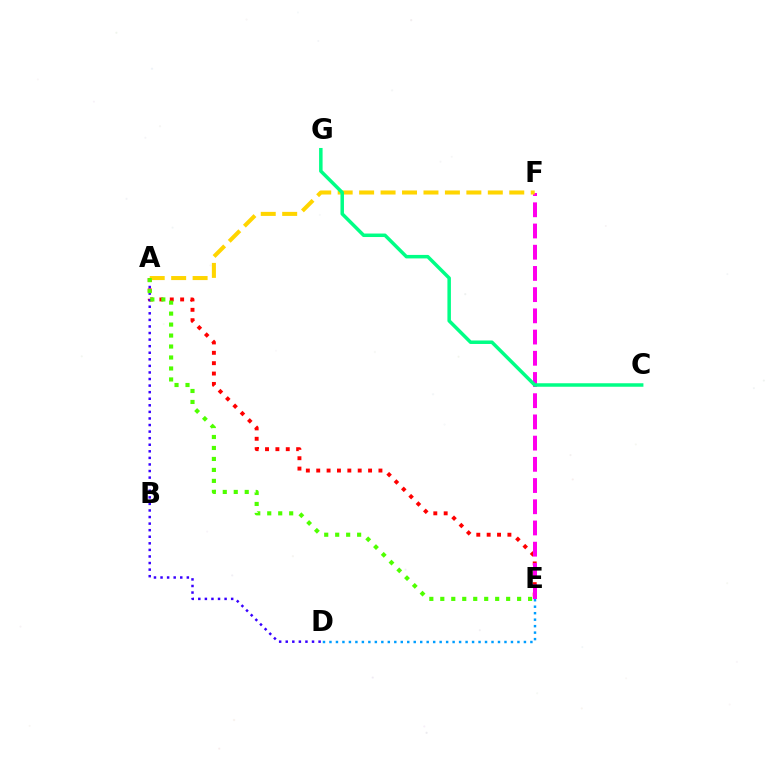{('A', 'E'): [{'color': '#ff0000', 'line_style': 'dotted', 'thickness': 2.82}, {'color': '#4fff00', 'line_style': 'dotted', 'thickness': 2.98}], ('E', 'F'): [{'color': '#ff00ed', 'line_style': 'dashed', 'thickness': 2.88}], ('A', 'D'): [{'color': '#3700ff', 'line_style': 'dotted', 'thickness': 1.79}], ('A', 'F'): [{'color': '#ffd500', 'line_style': 'dashed', 'thickness': 2.91}], ('D', 'E'): [{'color': '#009eff', 'line_style': 'dotted', 'thickness': 1.76}], ('C', 'G'): [{'color': '#00ff86', 'line_style': 'solid', 'thickness': 2.52}]}